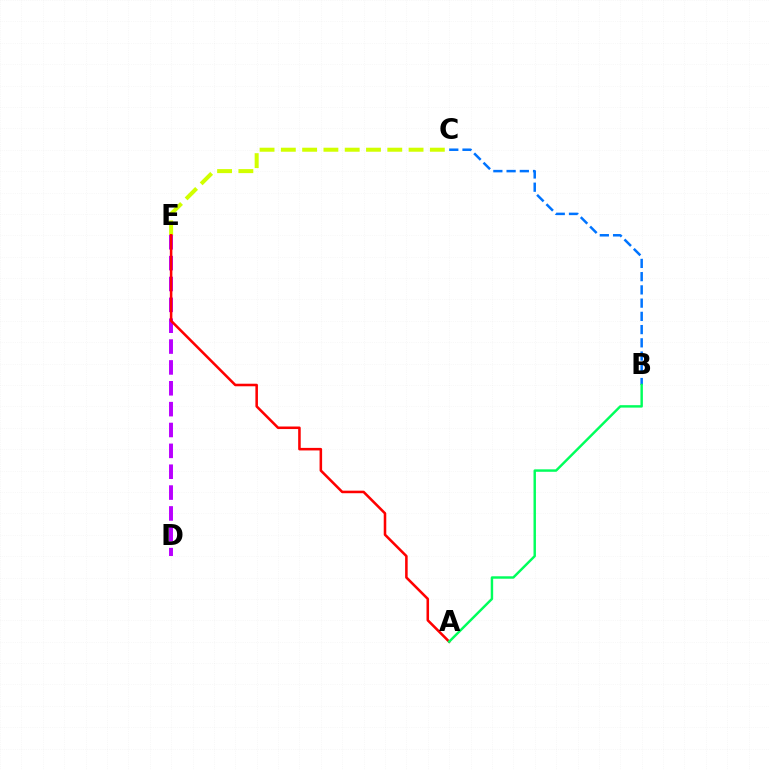{('C', 'E'): [{'color': '#d1ff00', 'line_style': 'dashed', 'thickness': 2.89}], ('B', 'C'): [{'color': '#0074ff', 'line_style': 'dashed', 'thickness': 1.8}], ('D', 'E'): [{'color': '#b900ff', 'line_style': 'dashed', 'thickness': 2.83}], ('A', 'E'): [{'color': '#ff0000', 'line_style': 'solid', 'thickness': 1.84}], ('A', 'B'): [{'color': '#00ff5c', 'line_style': 'solid', 'thickness': 1.76}]}